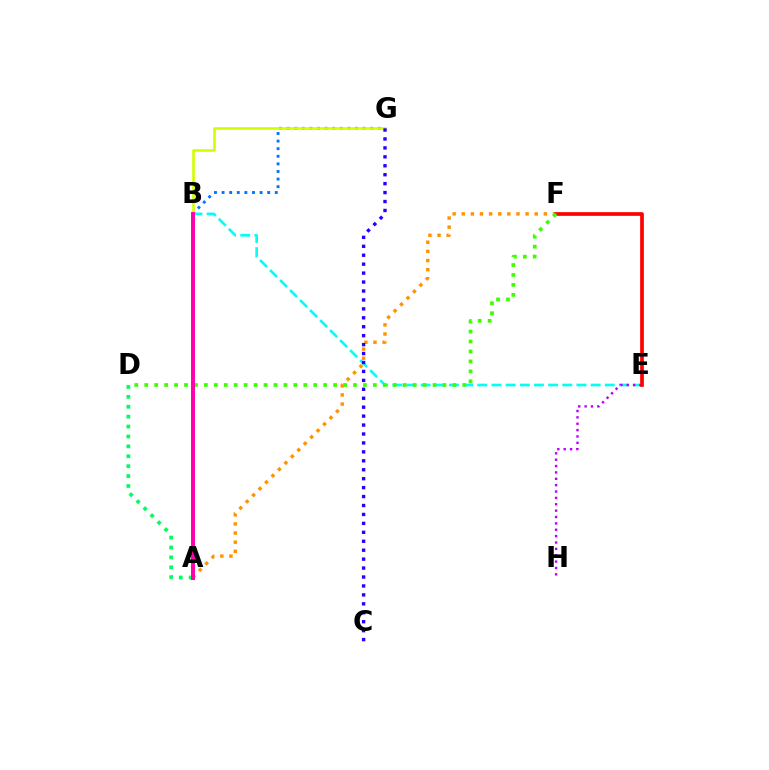{('A', 'D'): [{'color': '#00ff5c', 'line_style': 'dotted', 'thickness': 2.69}], ('A', 'F'): [{'color': '#ff9400', 'line_style': 'dotted', 'thickness': 2.48}], ('B', 'E'): [{'color': '#00fff6', 'line_style': 'dashed', 'thickness': 1.92}], ('B', 'G'): [{'color': '#0074ff', 'line_style': 'dotted', 'thickness': 2.06}, {'color': '#d1ff00', 'line_style': 'solid', 'thickness': 1.88}], ('E', 'H'): [{'color': '#b900ff', 'line_style': 'dotted', 'thickness': 1.73}], ('E', 'F'): [{'color': '#ff0000', 'line_style': 'solid', 'thickness': 2.66}], ('D', 'F'): [{'color': '#3dff00', 'line_style': 'dotted', 'thickness': 2.7}], ('C', 'G'): [{'color': '#2500ff', 'line_style': 'dotted', 'thickness': 2.43}], ('A', 'B'): [{'color': '#ff00ac', 'line_style': 'solid', 'thickness': 2.85}]}